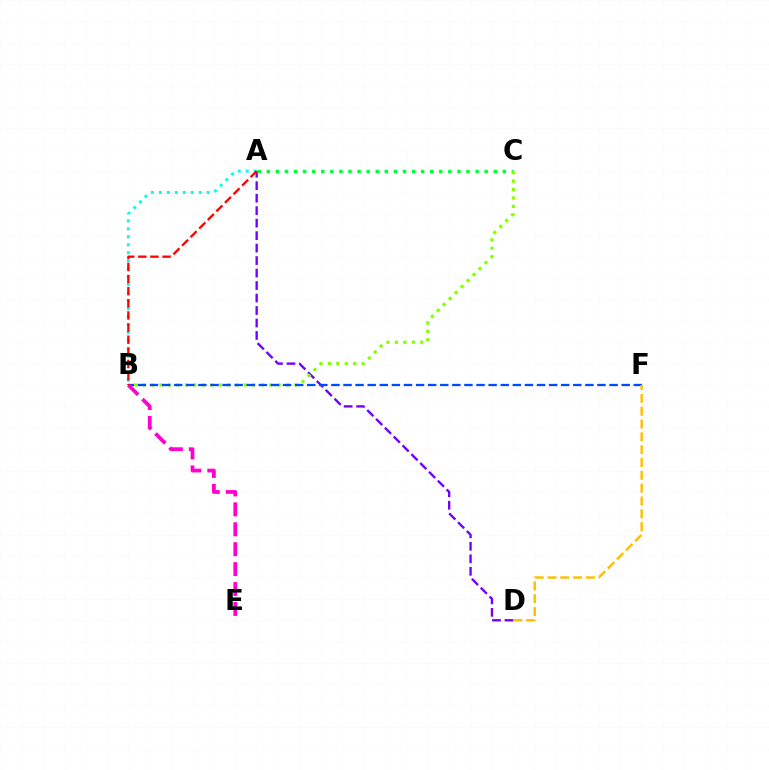{('A', 'D'): [{'color': '#7200ff', 'line_style': 'dashed', 'thickness': 1.7}], ('A', 'C'): [{'color': '#00ff39', 'line_style': 'dotted', 'thickness': 2.47}], ('B', 'C'): [{'color': '#84ff00', 'line_style': 'dotted', 'thickness': 2.29}], ('B', 'F'): [{'color': '#004bff', 'line_style': 'dashed', 'thickness': 1.64}], ('B', 'E'): [{'color': '#ff00cf', 'line_style': 'dashed', 'thickness': 2.71}], ('A', 'B'): [{'color': '#00fff6', 'line_style': 'dotted', 'thickness': 2.17}, {'color': '#ff0000', 'line_style': 'dashed', 'thickness': 1.65}], ('D', 'F'): [{'color': '#ffbd00', 'line_style': 'dashed', 'thickness': 1.74}]}